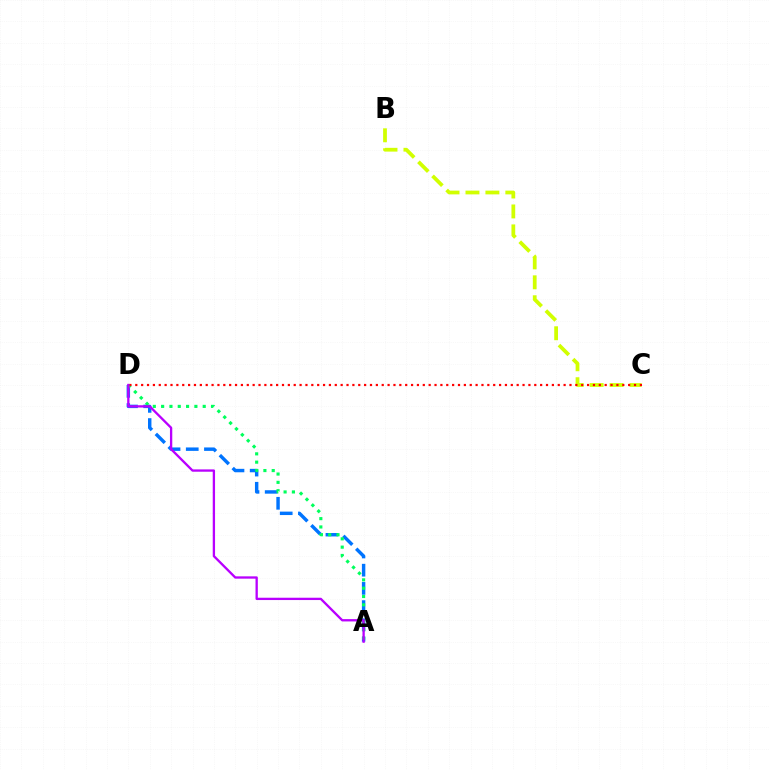{('A', 'D'): [{'color': '#0074ff', 'line_style': 'dashed', 'thickness': 2.47}, {'color': '#00ff5c', 'line_style': 'dotted', 'thickness': 2.26}, {'color': '#b900ff', 'line_style': 'solid', 'thickness': 1.67}], ('B', 'C'): [{'color': '#d1ff00', 'line_style': 'dashed', 'thickness': 2.71}], ('C', 'D'): [{'color': '#ff0000', 'line_style': 'dotted', 'thickness': 1.59}]}